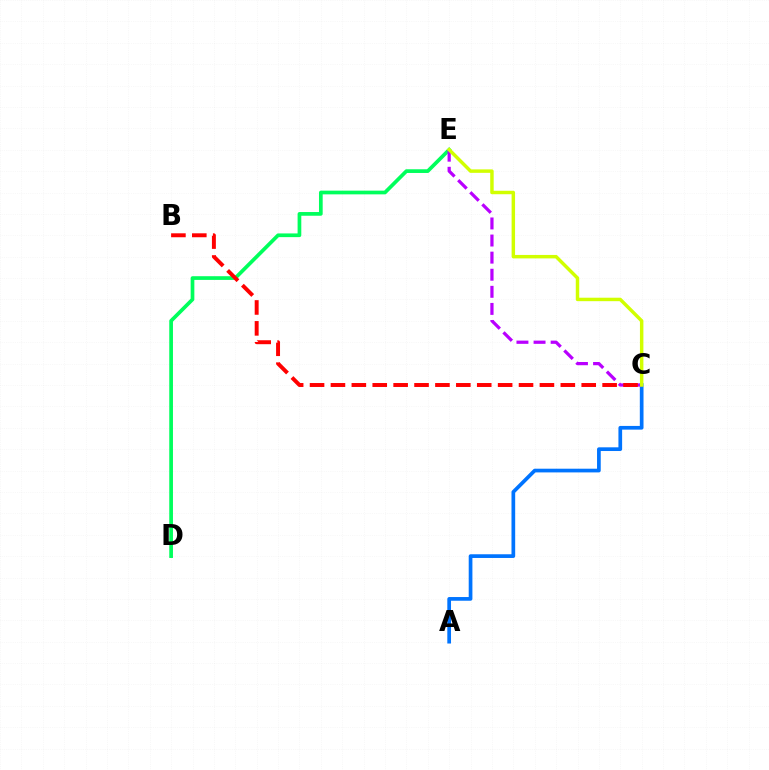{('D', 'E'): [{'color': '#00ff5c', 'line_style': 'solid', 'thickness': 2.67}], ('A', 'C'): [{'color': '#0074ff', 'line_style': 'solid', 'thickness': 2.66}], ('C', 'E'): [{'color': '#b900ff', 'line_style': 'dashed', 'thickness': 2.32}, {'color': '#d1ff00', 'line_style': 'solid', 'thickness': 2.49}], ('B', 'C'): [{'color': '#ff0000', 'line_style': 'dashed', 'thickness': 2.84}]}